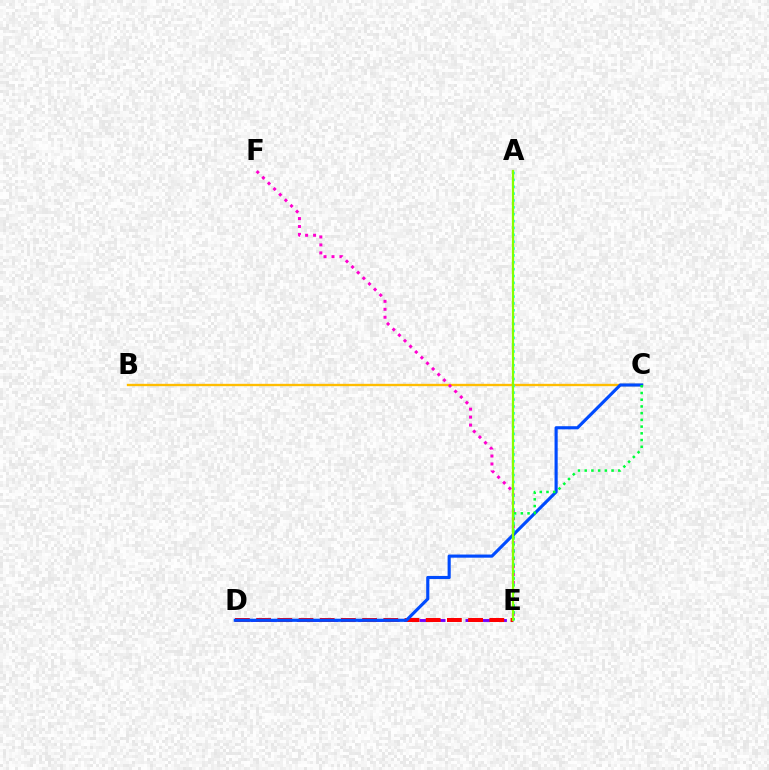{('B', 'C'): [{'color': '#ffbd00', 'line_style': 'solid', 'thickness': 1.7}], ('D', 'E'): [{'color': '#7200ff', 'line_style': 'dashed', 'thickness': 2.08}, {'color': '#ff0000', 'line_style': 'dashed', 'thickness': 2.88}], ('E', 'F'): [{'color': '#ff00cf', 'line_style': 'dotted', 'thickness': 2.16}], ('A', 'E'): [{'color': '#00fff6', 'line_style': 'dotted', 'thickness': 1.86}, {'color': '#84ff00', 'line_style': 'solid', 'thickness': 1.62}], ('C', 'D'): [{'color': '#004bff', 'line_style': 'solid', 'thickness': 2.26}], ('C', 'E'): [{'color': '#00ff39', 'line_style': 'dotted', 'thickness': 1.83}]}